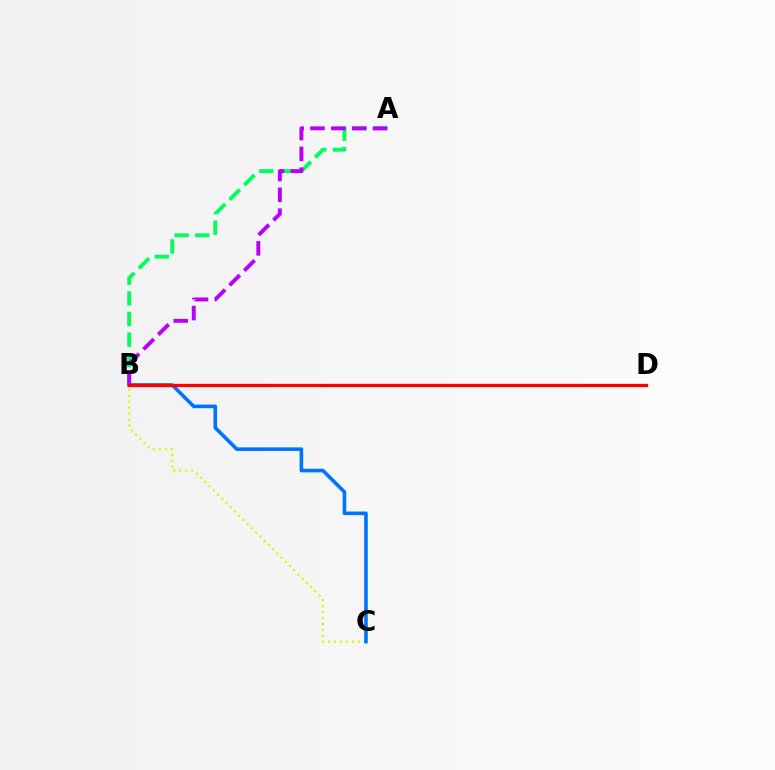{('B', 'C'): [{'color': '#d1ff00', 'line_style': 'dotted', 'thickness': 1.62}, {'color': '#0074ff', 'line_style': 'solid', 'thickness': 2.6}], ('A', 'B'): [{'color': '#00ff5c', 'line_style': 'dashed', 'thickness': 2.8}, {'color': '#b900ff', 'line_style': 'dashed', 'thickness': 2.83}], ('B', 'D'): [{'color': '#ff0000', 'line_style': 'solid', 'thickness': 2.38}]}